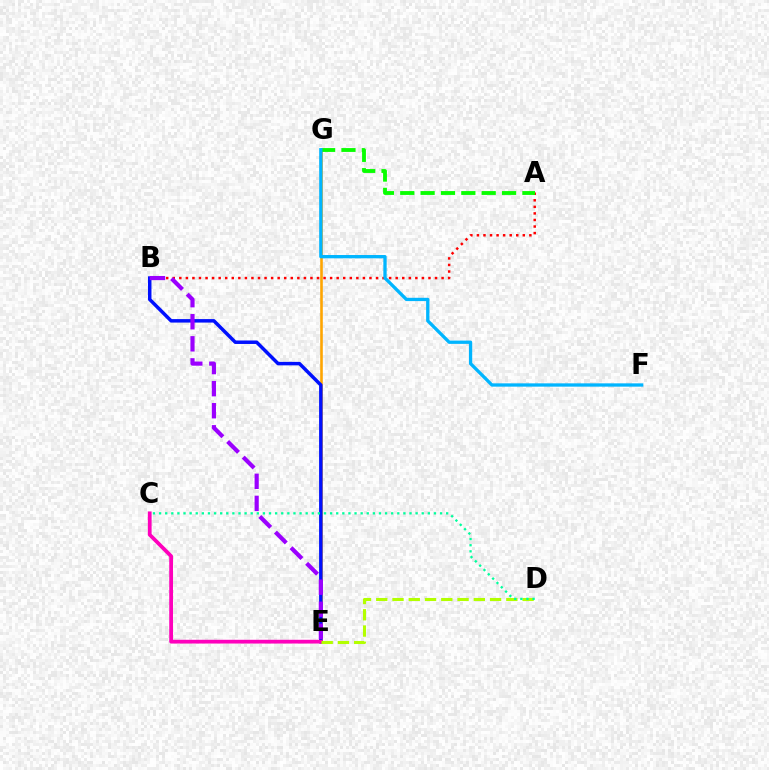{('A', 'B'): [{'color': '#ff0000', 'line_style': 'dotted', 'thickness': 1.78}], ('E', 'G'): [{'color': '#ffa500', 'line_style': 'solid', 'thickness': 1.88}], ('A', 'G'): [{'color': '#08ff00', 'line_style': 'dashed', 'thickness': 2.77}], ('F', 'G'): [{'color': '#00b5ff', 'line_style': 'solid', 'thickness': 2.37}], ('B', 'E'): [{'color': '#0010ff', 'line_style': 'solid', 'thickness': 2.51}, {'color': '#9b00ff', 'line_style': 'dashed', 'thickness': 3.0}], ('C', 'E'): [{'color': '#ff00bd', 'line_style': 'solid', 'thickness': 2.71}], ('D', 'E'): [{'color': '#b3ff00', 'line_style': 'dashed', 'thickness': 2.21}], ('C', 'D'): [{'color': '#00ff9d', 'line_style': 'dotted', 'thickness': 1.66}]}